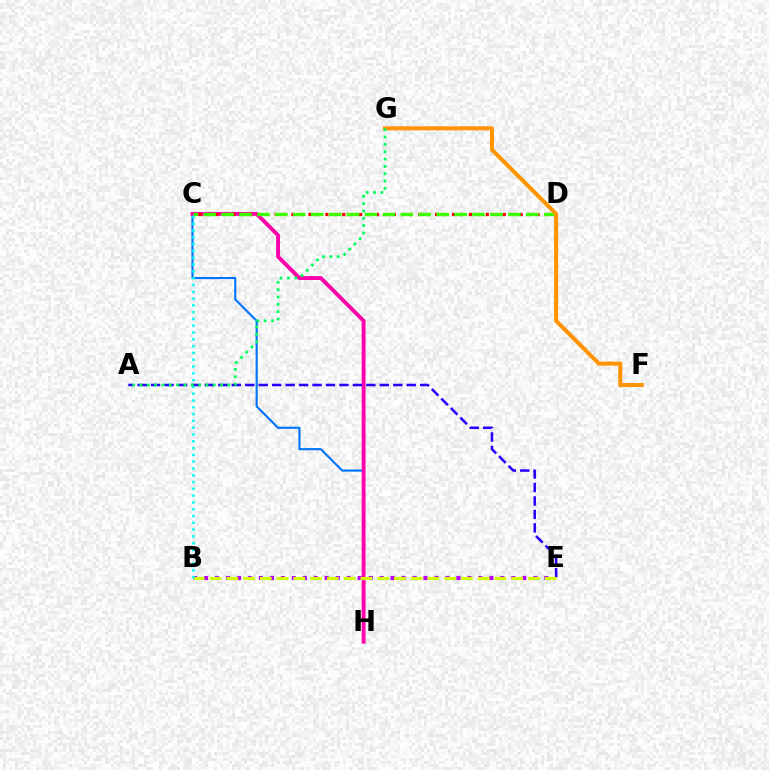{('C', 'H'): [{'color': '#0074ff', 'line_style': 'solid', 'thickness': 1.53}, {'color': '#ff00ac', 'line_style': 'solid', 'thickness': 2.79}], ('B', 'E'): [{'color': '#b900ff', 'line_style': 'dotted', 'thickness': 2.98}, {'color': '#d1ff00', 'line_style': 'dashed', 'thickness': 2.28}], ('C', 'D'): [{'color': '#ff0000', 'line_style': 'dotted', 'thickness': 2.3}, {'color': '#3dff00', 'line_style': 'dashed', 'thickness': 2.44}], ('A', 'E'): [{'color': '#2500ff', 'line_style': 'dashed', 'thickness': 1.83}], ('F', 'G'): [{'color': '#ff9400', 'line_style': 'solid', 'thickness': 2.91}], ('B', 'C'): [{'color': '#00fff6', 'line_style': 'dotted', 'thickness': 1.85}], ('A', 'G'): [{'color': '#00ff5c', 'line_style': 'dotted', 'thickness': 1.99}]}